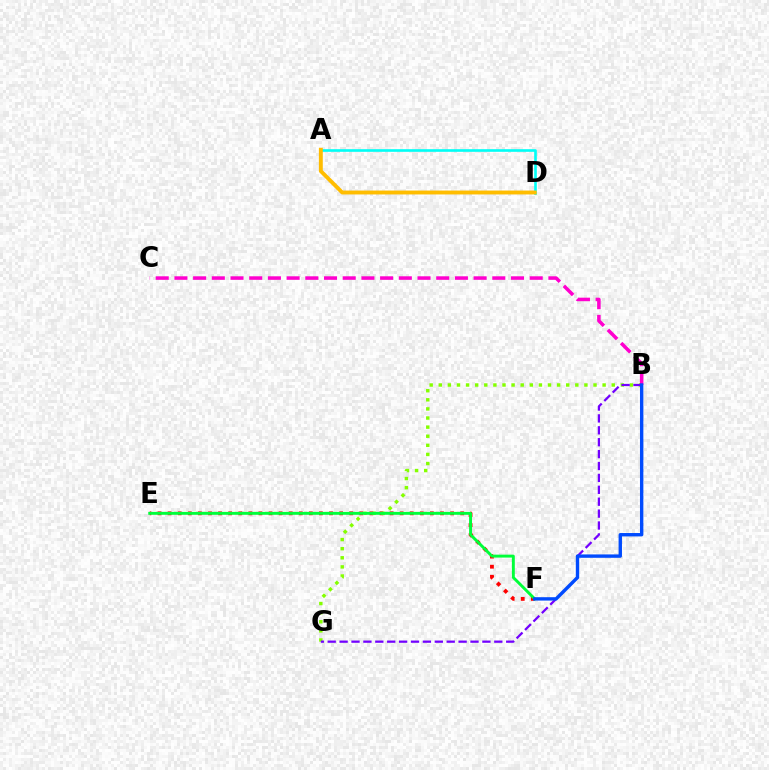{('E', 'F'): [{'color': '#ff0000', 'line_style': 'dotted', 'thickness': 2.74}, {'color': '#00ff39', 'line_style': 'solid', 'thickness': 2.11}], ('A', 'D'): [{'color': '#00fff6', 'line_style': 'solid', 'thickness': 1.9}, {'color': '#ffbd00', 'line_style': 'solid', 'thickness': 2.81}], ('B', 'G'): [{'color': '#84ff00', 'line_style': 'dotted', 'thickness': 2.47}, {'color': '#7200ff', 'line_style': 'dashed', 'thickness': 1.62}], ('B', 'C'): [{'color': '#ff00cf', 'line_style': 'dashed', 'thickness': 2.54}], ('B', 'F'): [{'color': '#004bff', 'line_style': 'solid', 'thickness': 2.44}]}